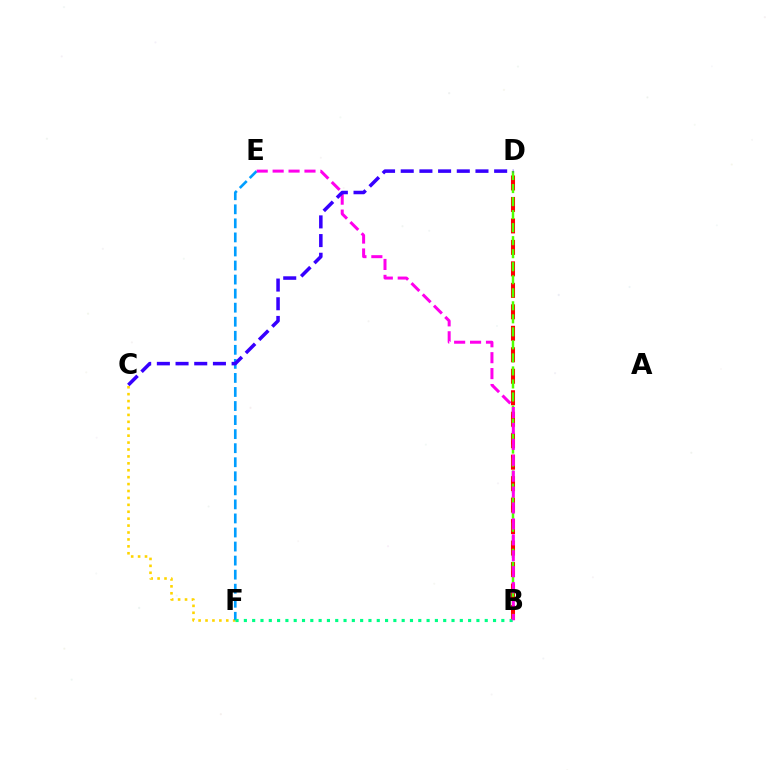{('B', 'D'): [{'color': '#ff0000', 'line_style': 'dashed', 'thickness': 2.92}, {'color': '#4fff00', 'line_style': 'dashed', 'thickness': 1.77}], ('C', 'F'): [{'color': '#ffd500', 'line_style': 'dotted', 'thickness': 1.88}], ('E', 'F'): [{'color': '#009eff', 'line_style': 'dashed', 'thickness': 1.91}], ('B', 'F'): [{'color': '#00ff86', 'line_style': 'dotted', 'thickness': 2.26}], ('B', 'E'): [{'color': '#ff00ed', 'line_style': 'dashed', 'thickness': 2.16}], ('C', 'D'): [{'color': '#3700ff', 'line_style': 'dashed', 'thickness': 2.54}]}